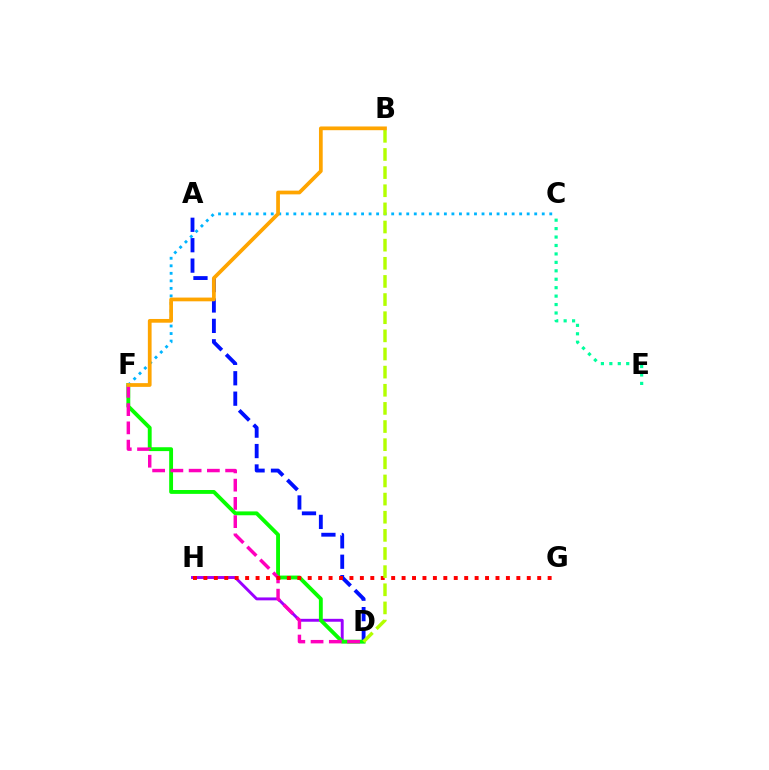{('D', 'H'): [{'color': '#9b00ff', 'line_style': 'solid', 'thickness': 2.09}], ('A', 'D'): [{'color': '#0010ff', 'line_style': 'dashed', 'thickness': 2.77}], ('D', 'F'): [{'color': '#08ff00', 'line_style': 'solid', 'thickness': 2.78}, {'color': '#ff00bd', 'line_style': 'dashed', 'thickness': 2.48}], ('G', 'H'): [{'color': '#ff0000', 'line_style': 'dotted', 'thickness': 2.83}], ('C', 'F'): [{'color': '#00b5ff', 'line_style': 'dotted', 'thickness': 2.05}], ('B', 'D'): [{'color': '#b3ff00', 'line_style': 'dashed', 'thickness': 2.46}], ('B', 'F'): [{'color': '#ffa500', 'line_style': 'solid', 'thickness': 2.69}], ('C', 'E'): [{'color': '#00ff9d', 'line_style': 'dotted', 'thickness': 2.29}]}